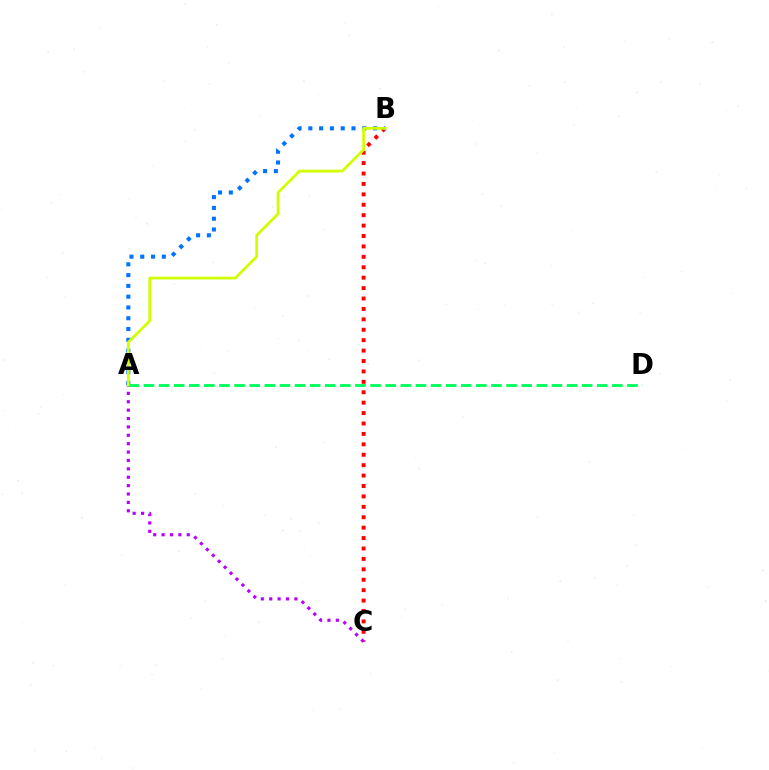{('B', 'C'): [{'color': '#ff0000', 'line_style': 'dotted', 'thickness': 2.83}], ('A', 'B'): [{'color': '#0074ff', 'line_style': 'dotted', 'thickness': 2.93}, {'color': '#d1ff00', 'line_style': 'solid', 'thickness': 1.98}], ('A', 'D'): [{'color': '#00ff5c', 'line_style': 'dashed', 'thickness': 2.05}], ('A', 'C'): [{'color': '#b900ff', 'line_style': 'dotted', 'thickness': 2.28}]}